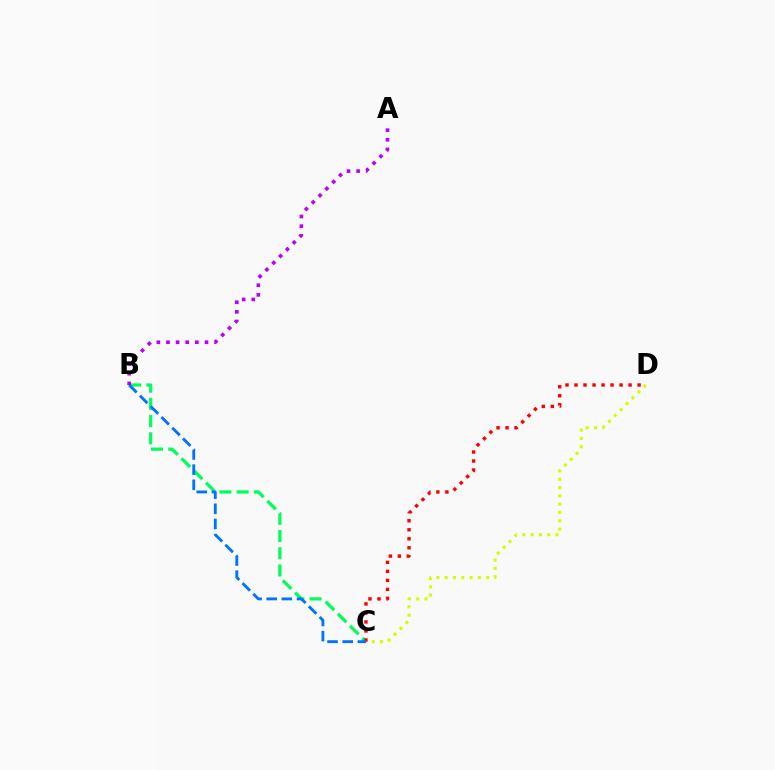{('B', 'C'): [{'color': '#00ff5c', 'line_style': 'dashed', 'thickness': 2.34}, {'color': '#0074ff', 'line_style': 'dashed', 'thickness': 2.06}], ('C', 'D'): [{'color': '#d1ff00', 'line_style': 'dotted', 'thickness': 2.26}, {'color': '#ff0000', 'line_style': 'dotted', 'thickness': 2.45}], ('A', 'B'): [{'color': '#b900ff', 'line_style': 'dotted', 'thickness': 2.62}]}